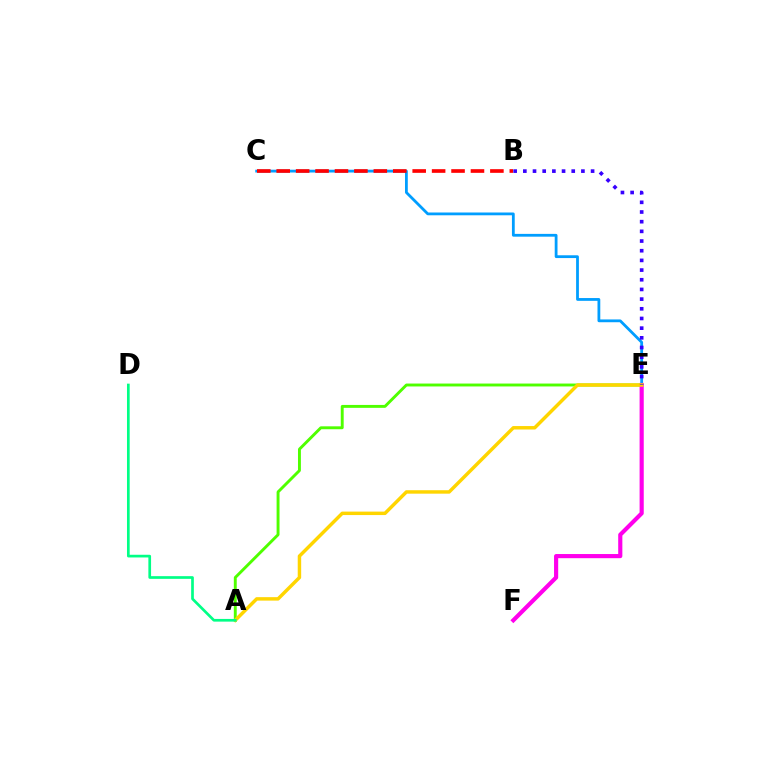{('C', 'E'): [{'color': '#009eff', 'line_style': 'solid', 'thickness': 2.01}], ('A', 'E'): [{'color': '#4fff00', 'line_style': 'solid', 'thickness': 2.09}, {'color': '#ffd500', 'line_style': 'solid', 'thickness': 2.49}], ('E', 'F'): [{'color': '#ff00ed', 'line_style': 'solid', 'thickness': 2.99}], ('B', 'C'): [{'color': '#ff0000', 'line_style': 'dashed', 'thickness': 2.64}], ('A', 'D'): [{'color': '#00ff86', 'line_style': 'solid', 'thickness': 1.94}], ('B', 'E'): [{'color': '#3700ff', 'line_style': 'dotted', 'thickness': 2.63}]}